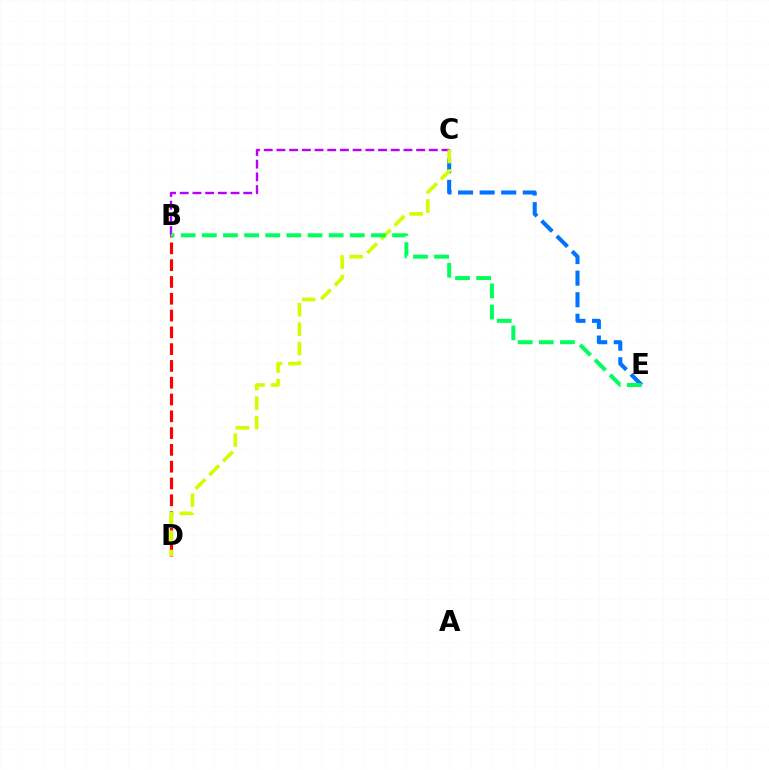{('C', 'E'): [{'color': '#0074ff', 'line_style': 'dashed', 'thickness': 2.93}], ('B', 'C'): [{'color': '#b900ff', 'line_style': 'dashed', 'thickness': 1.73}], ('B', 'D'): [{'color': '#ff0000', 'line_style': 'dashed', 'thickness': 2.28}], ('C', 'D'): [{'color': '#d1ff00', 'line_style': 'dashed', 'thickness': 2.64}], ('B', 'E'): [{'color': '#00ff5c', 'line_style': 'dashed', 'thickness': 2.87}]}